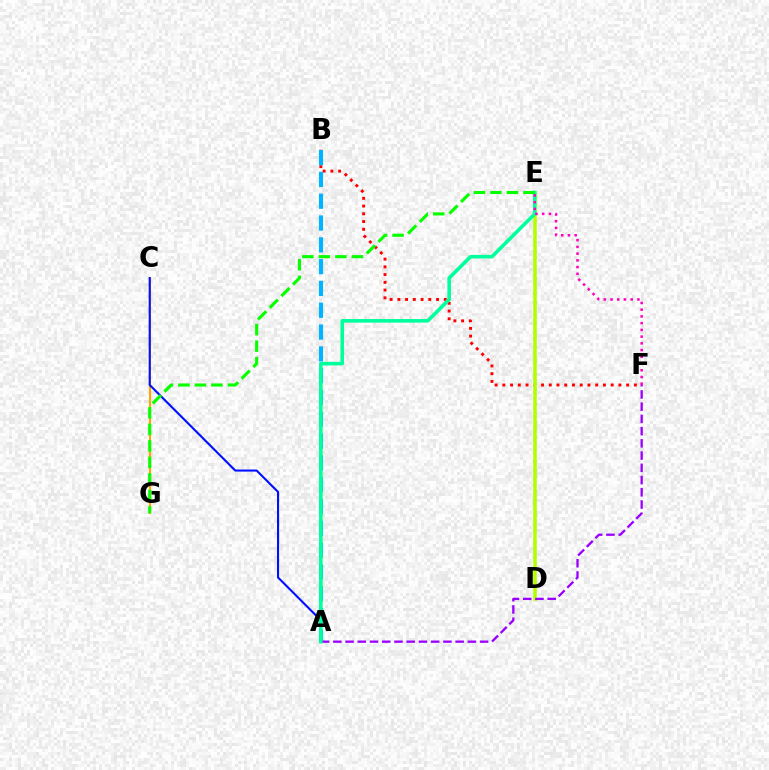{('B', 'F'): [{'color': '#ff0000', 'line_style': 'dotted', 'thickness': 2.1}], ('C', 'G'): [{'color': '#ffa500', 'line_style': 'solid', 'thickness': 1.51}], ('A', 'B'): [{'color': '#00b5ff', 'line_style': 'dashed', 'thickness': 2.96}], ('A', 'C'): [{'color': '#0010ff', 'line_style': 'solid', 'thickness': 1.51}], ('D', 'E'): [{'color': '#b3ff00', 'line_style': 'solid', 'thickness': 2.56}], ('A', 'F'): [{'color': '#9b00ff', 'line_style': 'dashed', 'thickness': 1.66}], ('A', 'E'): [{'color': '#00ff9d', 'line_style': 'solid', 'thickness': 2.59}], ('E', 'F'): [{'color': '#ff00bd', 'line_style': 'dotted', 'thickness': 1.83}], ('E', 'G'): [{'color': '#08ff00', 'line_style': 'dashed', 'thickness': 2.24}]}